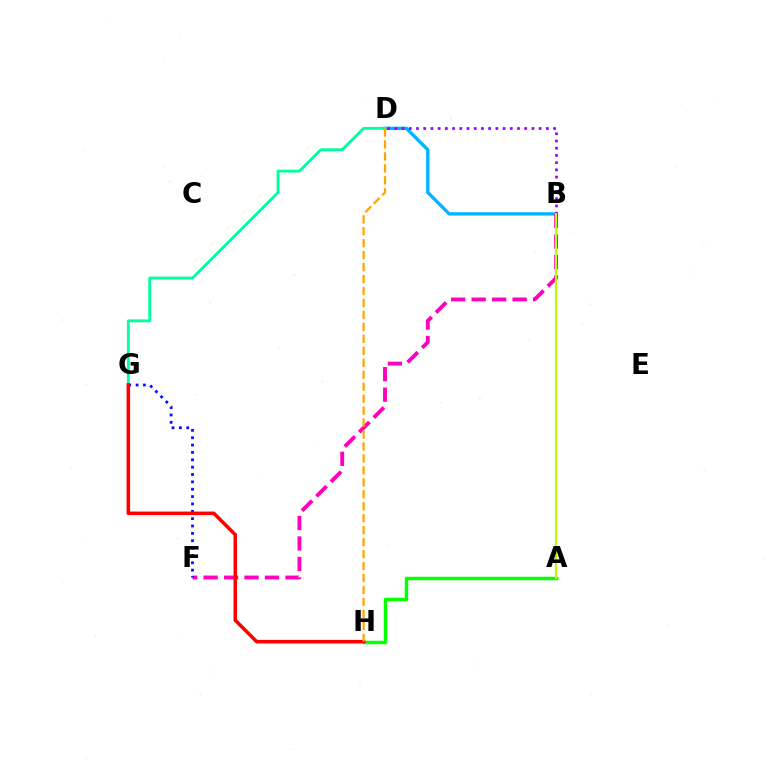{('B', 'D'): [{'color': '#00b5ff', 'line_style': 'solid', 'thickness': 2.4}, {'color': '#9b00ff', 'line_style': 'dotted', 'thickness': 1.96}], ('A', 'H'): [{'color': '#08ff00', 'line_style': 'solid', 'thickness': 2.5}], ('B', 'F'): [{'color': '#ff00bd', 'line_style': 'dashed', 'thickness': 2.78}], ('F', 'G'): [{'color': '#0010ff', 'line_style': 'dotted', 'thickness': 2.0}], ('A', 'B'): [{'color': '#b3ff00', 'line_style': 'solid', 'thickness': 1.52}], ('D', 'G'): [{'color': '#00ff9d', 'line_style': 'solid', 'thickness': 2.05}], ('G', 'H'): [{'color': '#ff0000', 'line_style': 'solid', 'thickness': 2.55}], ('D', 'H'): [{'color': '#ffa500', 'line_style': 'dashed', 'thickness': 1.62}]}